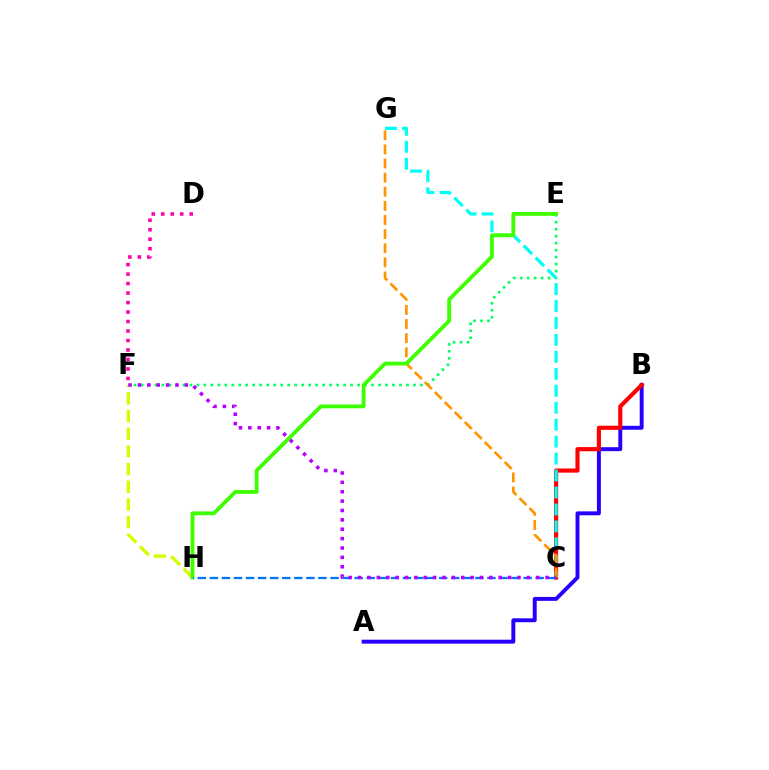{('E', 'F'): [{'color': '#00ff5c', 'line_style': 'dotted', 'thickness': 1.9}], ('A', 'B'): [{'color': '#2500ff', 'line_style': 'solid', 'thickness': 2.83}], ('B', 'C'): [{'color': '#ff0000', 'line_style': 'solid', 'thickness': 2.99}], ('C', 'G'): [{'color': '#00fff6', 'line_style': 'dashed', 'thickness': 2.3}, {'color': '#ff9400', 'line_style': 'dashed', 'thickness': 1.92}], ('D', 'F'): [{'color': '#ff00ac', 'line_style': 'dotted', 'thickness': 2.58}], ('F', 'H'): [{'color': '#d1ff00', 'line_style': 'dashed', 'thickness': 2.4}], ('E', 'H'): [{'color': '#3dff00', 'line_style': 'solid', 'thickness': 2.74}], ('C', 'H'): [{'color': '#0074ff', 'line_style': 'dashed', 'thickness': 1.64}], ('C', 'F'): [{'color': '#b900ff', 'line_style': 'dotted', 'thickness': 2.55}]}